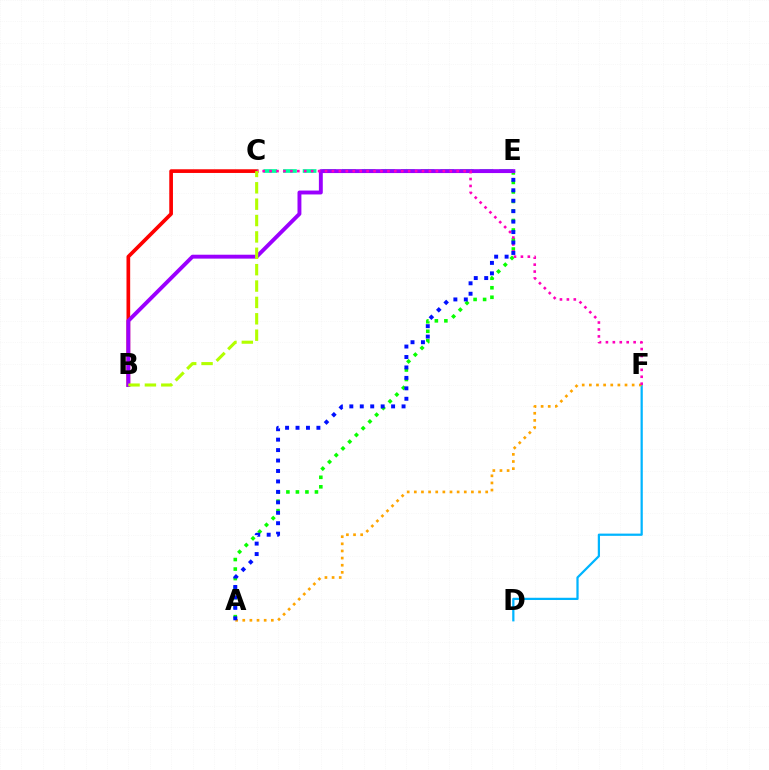{('B', 'C'): [{'color': '#ff0000', 'line_style': 'solid', 'thickness': 2.65}, {'color': '#b3ff00', 'line_style': 'dashed', 'thickness': 2.22}], ('A', 'E'): [{'color': '#08ff00', 'line_style': 'dotted', 'thickness': 2.59}, {'color': '#0010ff', 'line_style': 'dotted', 'thickness': 2.84}], ('D', 'F'): [{'color': '#00b5ff', 'line_style': 'solid', 'thickness': 1.61}], ('C', 'E'): [{'color': '#00ff9d', 'line_style': 'dashed', 'thickness': 2.67}], ('B', 'E'): [{'color': '#9b00ff', 'line_style': 'solid', 'thickness': 2.81}], ('A', 'F'): [{'color': '#ffa500', 'line_style': 'dotted', 'thickness': 1.94}], ('C', 'F'): [{'color': '#ff00bd', 'line_style': 'dotted', 'thickness': 1.88}]}